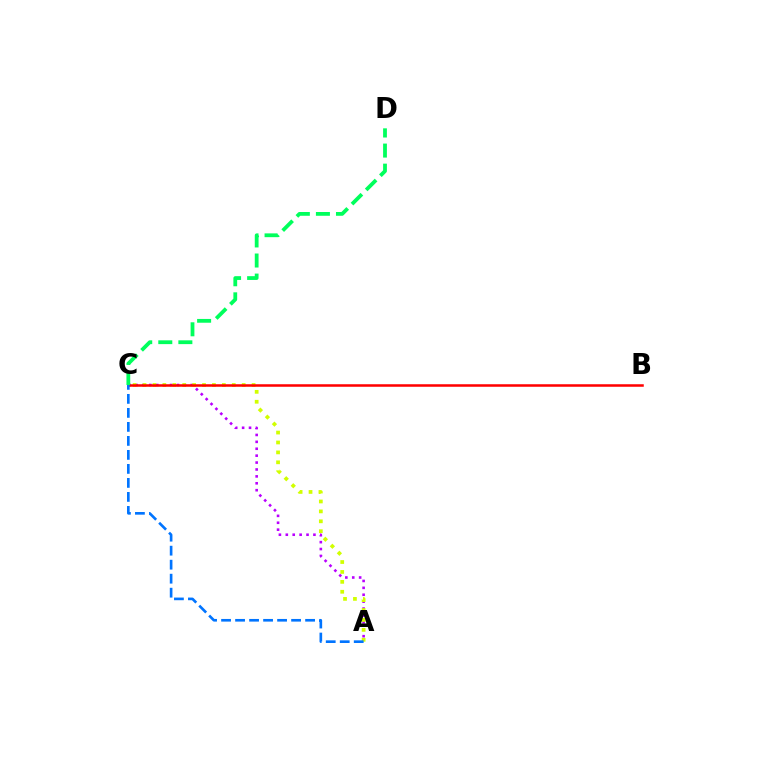{('A', 'C'): [{'color': '#b900ff', 'line_style': 'dotted', 'thickness': 1.88}, {'color': '#d1ff00', 'line_style': 'dotted', 'thickness': 2.69}, {'color': '#0074ff', 'line_style': 'dashed', 'thickness': 1.9}], ('B', 'C'): [{'color': '#ff0000', 'line_style': 'solid', 'thickness': 1.82}], ('C', 'D'): [{'color': '#00ff5c', 'line_style': 'dashed', 'thickness': 2.73}]}